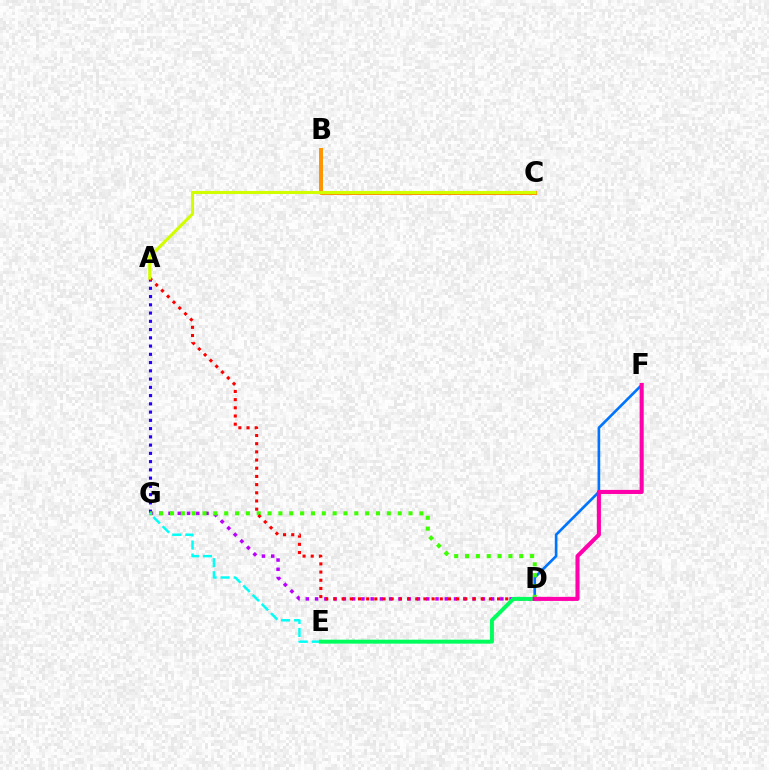{('D', 'G'): [{'color': '#b900ff', 'line_style': 'dotted', 'thickness': 2.52}, {'color': '#3dff00', 'line_style': 'dotted', 'thickness': 2.95}], ('A', 'G'): [{'color': '#2500ff', 'line_style': 'dotted', 'thickness': 2.24}], ('D', 'F'): [{'color': '#0074ff', 'line_style': 'solid', 'thickness': 1.92}, {'color': '#ff00ac', 'line_style': 'solid', 'thickness': 2.93}], ('B', 'C'): [{'color': '#ff9400', 'line_style': 'solid', 'thickness': 2.86}], ('A', 'D'): [{'color': '#ff0000', 'line_style': 'dotted', 'thickness': 2.22}], ('E', 'G'): [{'color': '#00fff6', 'line_style': 'dashed', 'thickness': 1.77}], ('D', 'E'): [{'color': '#00ff5c', 'line_style': 'solid', 'thickness': 2.85}], ('A', 'C'): [{'color': '#d1ff00', 'line_style': 'solid', 'thickness': 2.24}]}